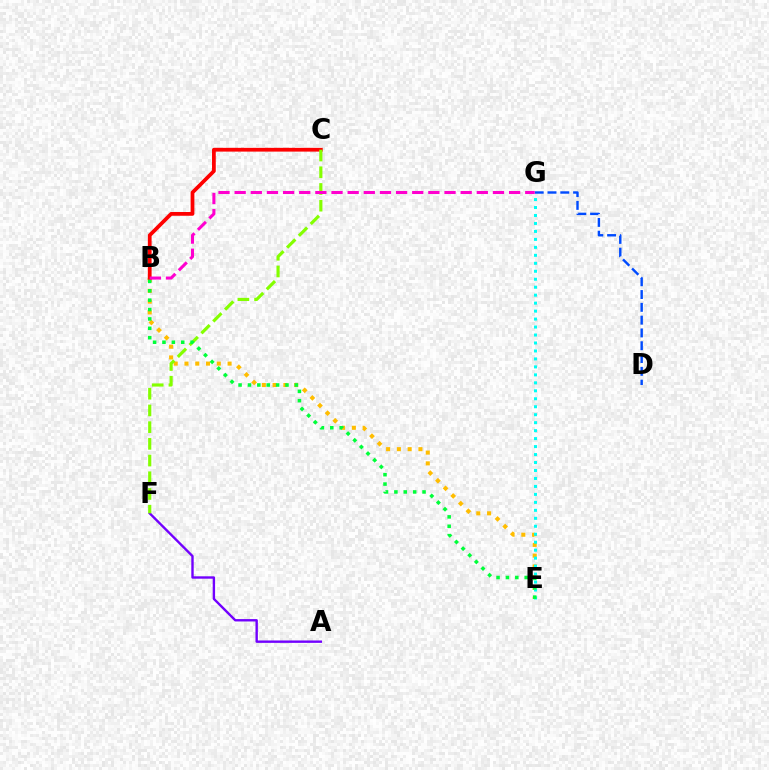{('A', 'F'): [{'color': '#7200ff', 'line_style': 'solid', 'thickness': 1.72}], ('B', 'E'): [{'color': '#ffbd00', 'line_style': 'dotted', 'thickness': 2.93}, {'color': '#00ff39', 'line_style': 'dotted', 'thickness': 2.55}], ('E', 'G'): [{'color': '#00fff6', 'line_style': 'dotted', 'thickness': 2.17}], ('B', 'C'): [{'color': '#ff0000', 'line_style': 'solid', 'thickness': 2.7}], ('C', 'F'): [{'color': '#84ff00', 'line_style': 'dashed', 'thickness': 2.27}], ('D', 'G'): [{'color': '#004bff', 'line_style': 'dashed', 'thickness': 1.74}], ('B', 'G'): [{'color': '#ff00cf', 'line_style': 'dashed', 'thickness': 2.19}]}